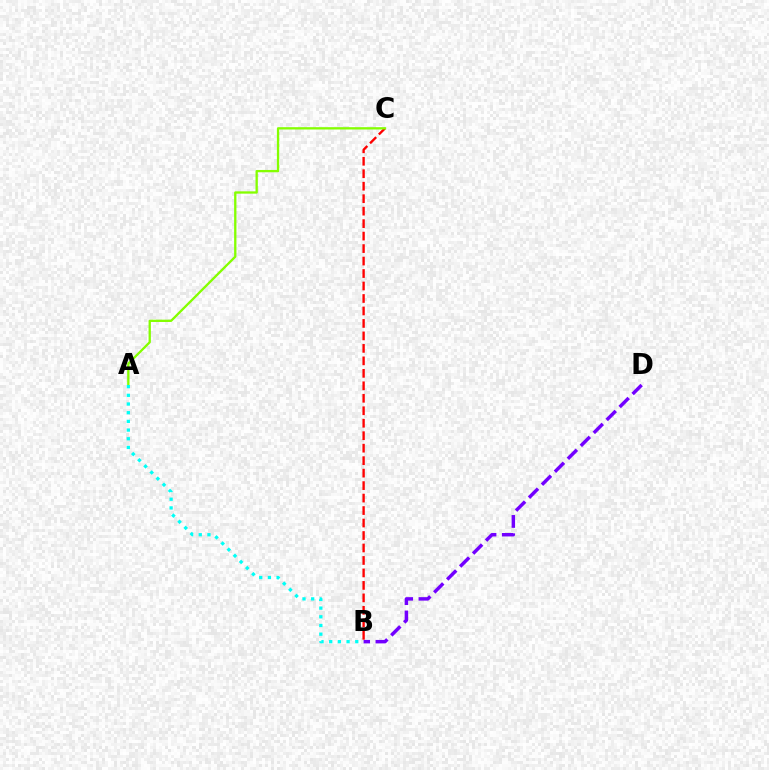{('B', 'C'): [{'color': '#ff0000', 'line_style': 'dashed', 'thickness': 1.69}], ('B', 'D'): [{'color': '#7200ff', 'line_style': 'dashed', 'thickness': 2.49}], ('A', 'C'): [{'color': '#84ff00', 'line_style': 'solid', 'thickness': 1.66}], ('A', 'B'): [{'color': '#00fff6', 'line_style': 'dotted', 'thickness': 2.36}]}